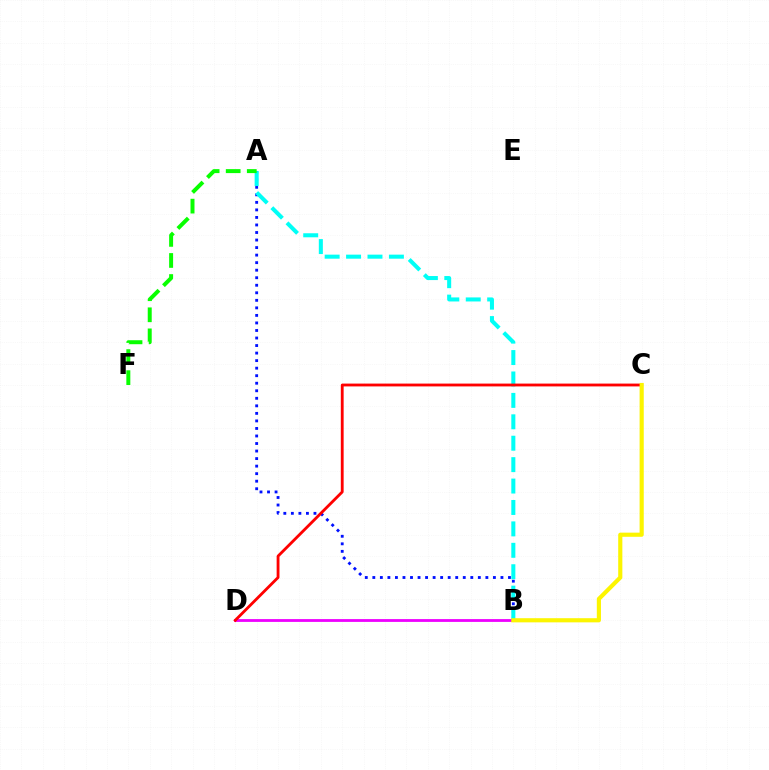{('A', 'B'): [{'color': '#0010ff', 'line_style': 'dotted', 'thickness': 2.05}, {'color': '#00fff6', 'line_style': 'dashed', 'thickness': 2.91}], ('B', 'D'): [{'color': '#ee00ff', 'line_style': 'solid', 'thickness': 2.02}], ('C', 'D'): [{'color': '#ff0000', 'line_style': 'solid', 'thickness': 2.03}], ('A', 'F'): [{'color': '#08ff00', 'line_style': 'dashed', 'thickness': 2.86}], ('B', 'C'): [{'color': '#fcf500', 'line_style': 'solid', 'thickness': 2.99}]}